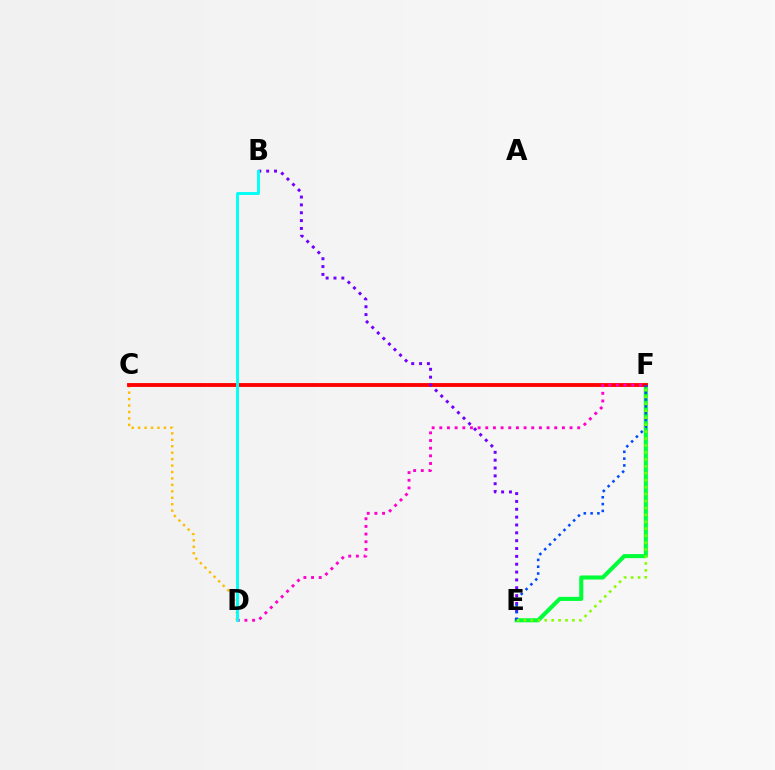{('E', 'F'): [{'color': '#00ff39', 'line_style': 'solid', 'thickness': 2.94}, {'color': '#004bff', 'line_style': 'dotted', 'thickness': 1.85}, {'color': '#84ff00', 'line_style': 'dotted', 'thickness': 1.88}], ('C', 'D'): [{'color': '#ffbd00', 'line_style': 'dotted', 'thickness': 1.75}], ('C', 'F'): [{'color': '#ff0000', 'line_style': 'solid', 'thickness': 2.77}], ('B', 'E'): [{'color': '#7200ff', 'line_style': 'dotted', 'thickness': 2.13}], ('D', 'F'): [{'color': '#ff00cf', 'line_style': 'dotted', 'thickness': 2.08}], ('B', 'D'): [{'color': '#00fff6', 'line_style': 'solid', 'thickness': 2.09}]}